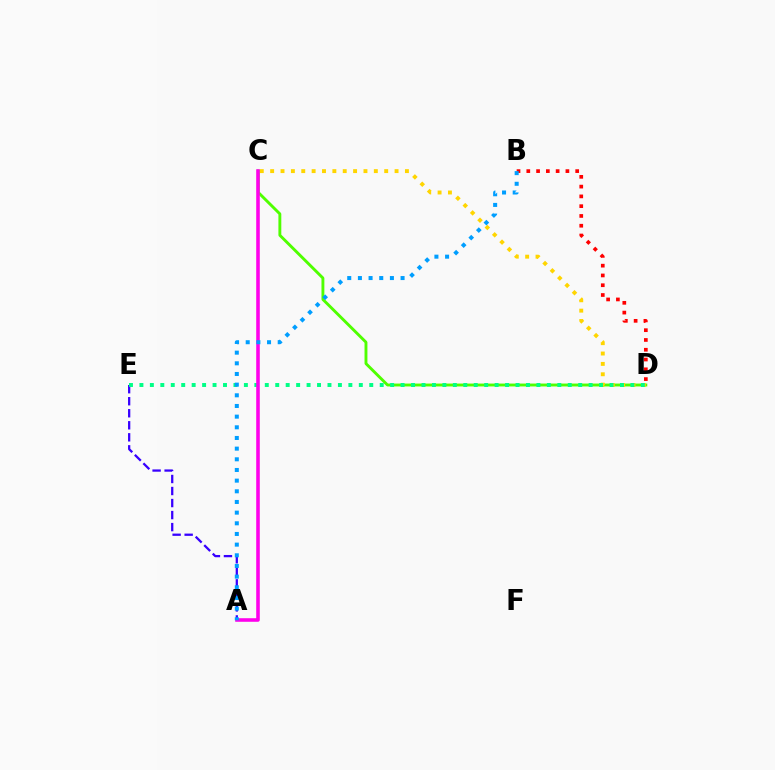{('C', 'D'): [{'color': '#4fff00', 'line_style': 'solid', 'thickness': 2.08}, {'color': '#ffd500', 'line_style': 'dotted', 'thickness': 2.82}], ('A', 'E'): [{'color': '#3700ff', 'line_style': 'dashed', 'thickness': 1.63}], ('D', 'E'): [{'color': '#00ff86', 'line_style': 'dotted', 'thickness': 2.84}], ('B', 'D'): [{'color': '#ff0000', 'line_style': 'dotted', 'thickness': 2.66}], ('A', 'C'): [{'color': '#ff00ed', 'line_style': 'solid', 'thickness': 2.57}], ('A', 'B'): [{'color': '#009eff', 'line_style': 'dotted', 'thickness': 2.9}]}